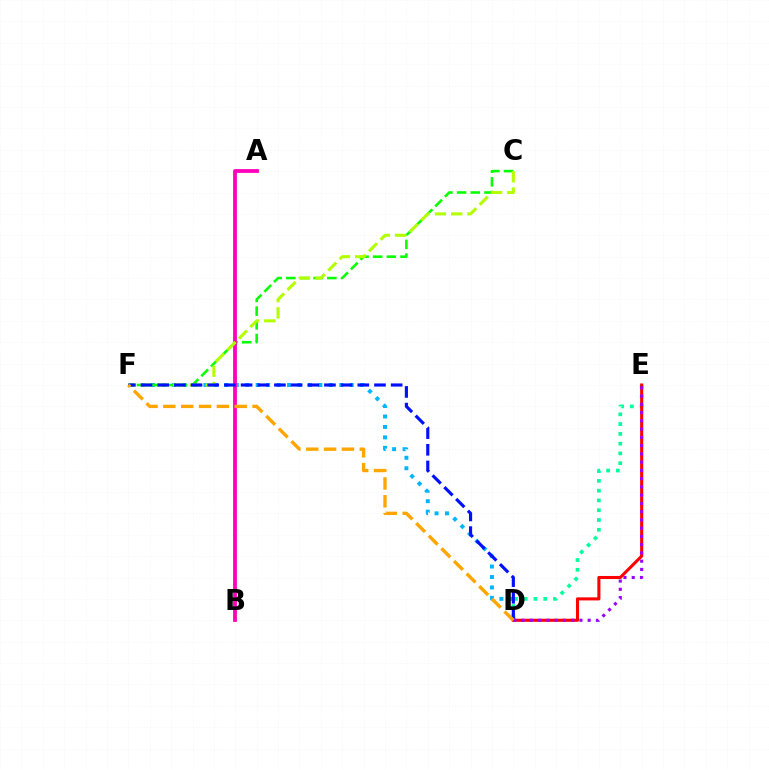{('D', 'F'): [{'color': '#00b5ff', 'line_style': 'dotted', 'thickness': 2.84}, {'color': '#0010ff', 'line_style': 'dashed', 'thickness': 2.27}, {'color': '#ffa500', 'line_style': 'dashed', 'thickness': 2.42}], ('C', 'F'): [{'color': '#08ff00', 'line_style': 'dashed', 'thickness': 1.86}, {'color': '#b3ff00', 'line_style': 'dashed', 'thickness': 2.21}], ('A', 'B'): [{'color': '#ff00bd', 'line_style': 'solid', 'thickness': 2.73}], ('D', 'E'): [{'color': '#00ff9d', 'line_style': 'dotted', 'thickness': 2.66}, {'color': '#ff0000', 'line_style': 'solid', 'thickness': 2.21}, {'color': '#9b00ff', 'line_style': 'dotted', 'thickness': 2.24}]}